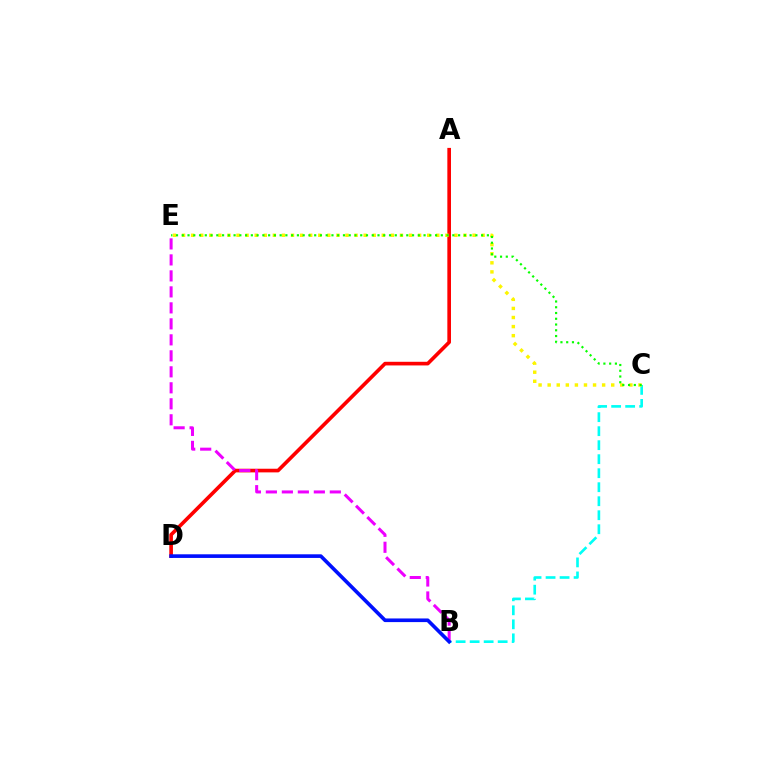{('A', 'D'): [{'color': '#ff0000', 'line_style': 'solid', 'thickness': 2.62}], ('B', 'C'): [{'color': '#00fff6', 'line_style': 'dashed', 'thickness': 1.9}], ('C', 'E'): [{'color': '#fcf500', 'line_style': 'dotted', 'thickness': 2.47}, {'color': '#08ff00', 'line_style': 'dotted', 'thickness': 1.56}], ('B', 'E'): [{'color': '#ee00ff', 'line_style': 'dashed', 'thickness': 2.17}], ('B', 'D'): [{'color': '#0010ff', 'line_style': 'solid', 'thickness': 2.62}]}